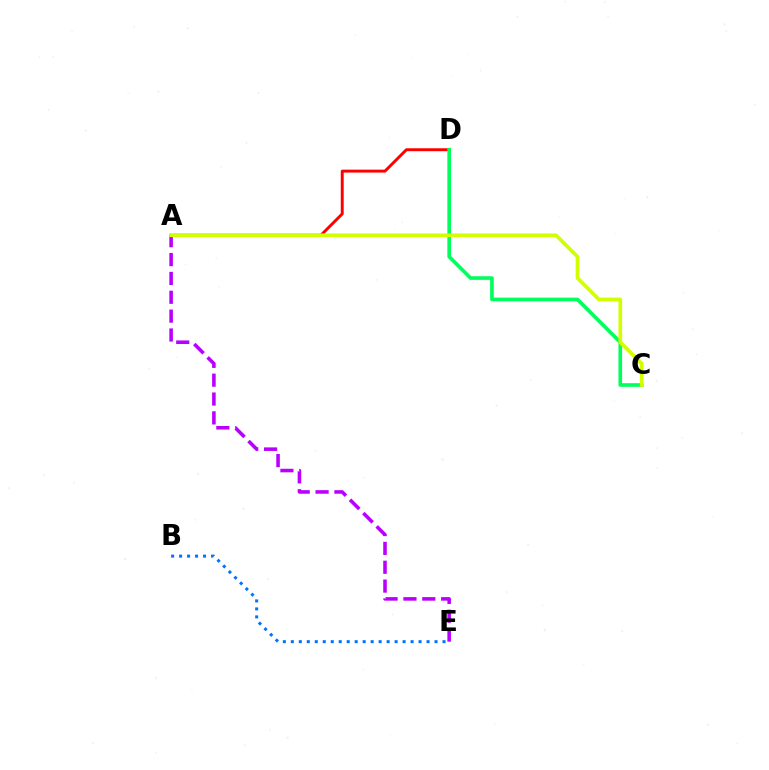{('A', 'D'): [{'color': '#ff0000', 'line_style': 'solid', 'thickness': 2.11}], ('A', 'E'): [{'color': '#b900ff', 'line_style': 'dashed', 'thickness': 2.56}], ('B', 'E'): [{'color': '#0074ff', 'line_style': 'dotted', 'thickness': 2.17}], ('C', 'D'): [{'color': '#00ff5c', 'line_style': 'solid', 'thickness': 2.62}], ('A', 'C'): [{'color': '#d1ff00', 'line_style': 'solid', 'thickness': 2.65}]}